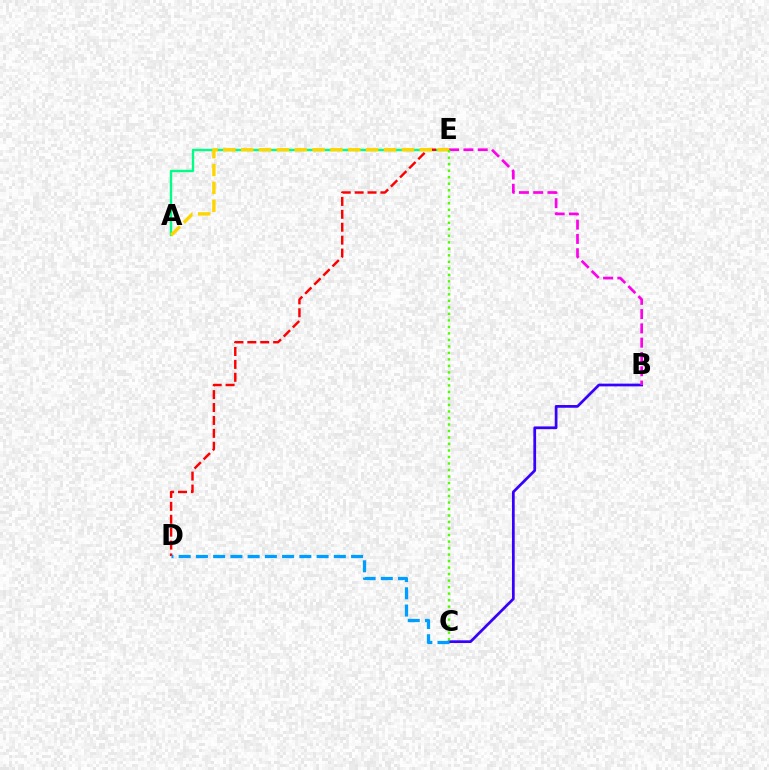{('B', 'C'): [{'color': '#3700ff', 'line_style': 'solid', 'thickness': 1.97}], ('A', 'E'): [{'color': '#00ff86', 'line_style': 'solid', 'thickness': 1.69}, {'color': '#ffd500', 'line_style': 'dashed', 'thickness': 2.43}], ('D', 'E'): [{'color': '#ff0000', 'line_style': 'dashed', 'thickness': 1.75}], ('C', 'D'): [{'color': '#009eff', 'line_style': 'dashed', 'thickness': 2.34}], ('B', 'E'): [{'color': '#ff00ed', 'line_style': 'dashed', 'thickness': 1.94}], ('C', 'E'): [{'color': '#4fff00', 'line_style': 'dotted', 'thickness': 1.77}]}